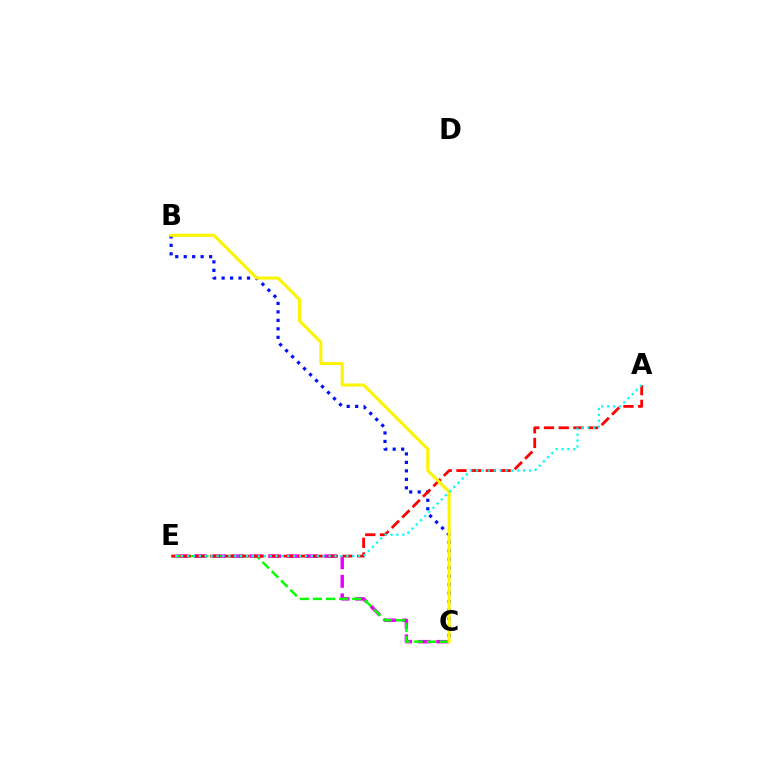{('B', 'C'): [{'color': '#0010ff', 'line_style': 'dotted', 'thickness': 2.3}, {'color': '#fcf500', 'line_style': 'solid', 'thickness': 2.2}], ('C', 'E'): [{'color': '#ee00ff', 'line_style': 'dashed', 'thickness': 2.52}, {'color': '#08ff00', 'line_style': 'dashed', 'thickness': 1.78}], ('A', 'E'): [{'color': '#ff0000', 'line_style': 'dashed', 'thickness': 2.0}, {'color': '#00fff6', 'line_style': 'dotted', 'thickness': 1.6}]}